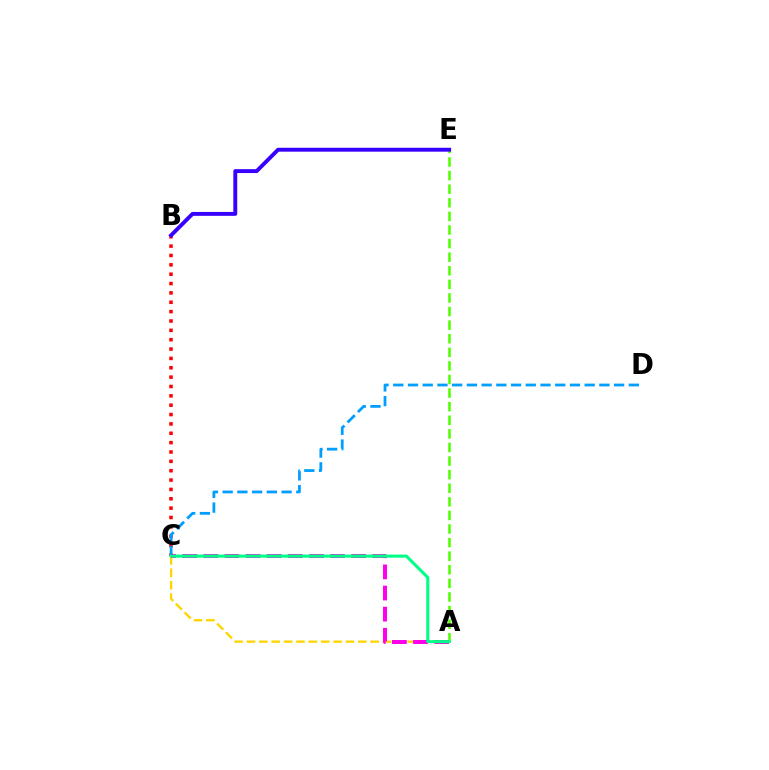{('B', 'C'): [{'color': '#ff0000', 'line_style': 'dotted', 'thickness': 2.54}], ('A', 'E'): [{'color': '#4fff00', 'line_style': 'dashed', 'thickness': 1.85}], ('C', 'D'): [{'color': '#009eff', 'line_style': 'dashed', 'thickness': 2.0}], ('A', 'C'): [{'color': '#ffd500', 'line_style': 'dashed', 'thickness': 1.68}, {'color': '#ff00ed', 'line_style': 'dashed', 'thickness': 2.87}, {'color': '#00ff86', 'line_style': 'solid', 'thickness': 2.23}], ('B', 'E'): [{'color': '#3700ff', 'line_style': 'solid', 'thickness': 2.81}]}